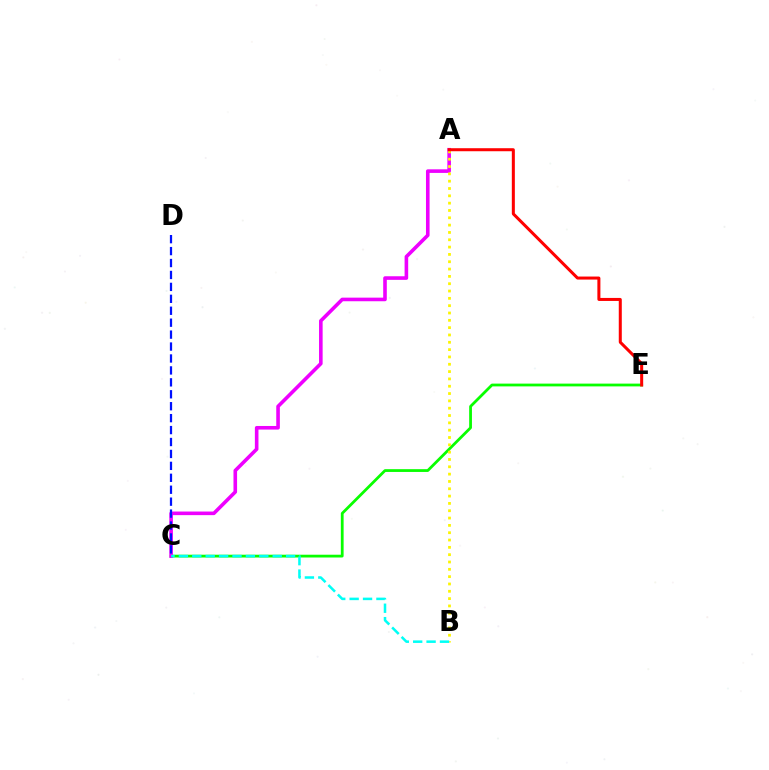{('C', 'E'): [{'color': '#08ff00', 'line_style': 'solid', 'thickness': 2.0}], ('A', 'C'): [{'color': '#ee00ff', 'line_style': 'solid', 'thickness': 2.59}], ('A', 'B'): [{'color': '#fcf500', 'line_style': 'dotted', 'thickness': 1.99}], ('B', 'C'): [{'color': '#00fff6', 'line_style': 'dashed', 'thickness': 1.82}], ('A', 'E'): [{'color': '#ff0000', 'line_style': 'solid', 'thickness': 2.18}], ('C', 'D'): [{'color': '#0010ff', 'line_style': 'dashed', 'thickness': 1.62}]}